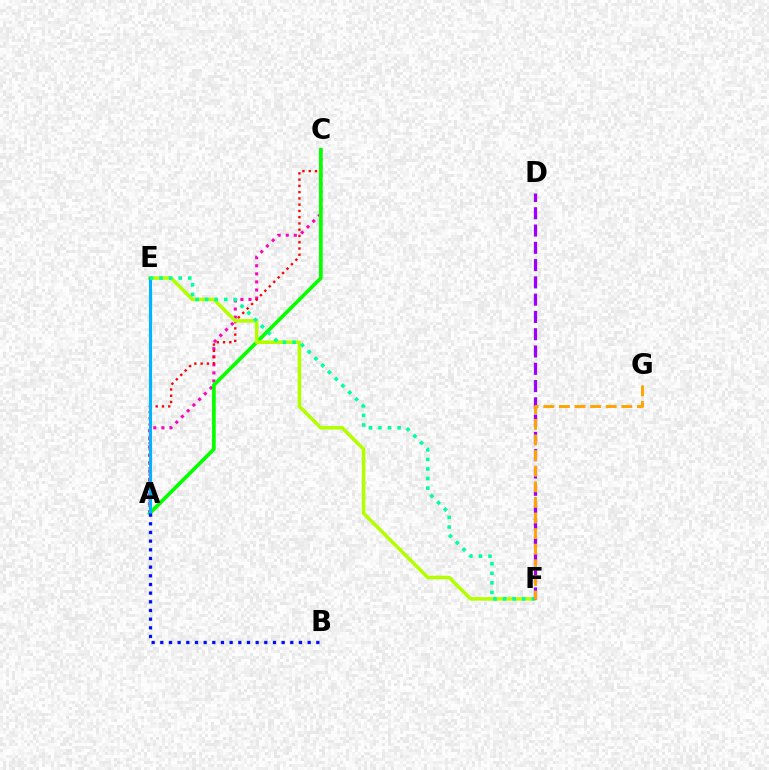{('A', 'C'): [{'color': '#ff00bd', 'line_style': 'dotted', 'thickness': 2.2}, {'color': '#ff0000', 'line_style': 'dotted', 'thickness': 1.7}, {'color': '#08ff00', 'line_style': 'solid', 'thickness': 2.68}], ('E', 'F'): [{'color': '#b3ff00', 'line_style': 'solid', 'thickness': 2.54}, {'color': '#00ff9d', 'line_style': 'dotted', 'thickness': 2.6}], ('A', 'E'): [{'color': '#00b5ff', 'line_style': 'solid', 'thickness': 2.24}], ('D', 'F'): [{'color': '#9b00ff', 'line_style': 'dashed', 'thickness': 2.35}], ('F', 'G'): [{'color': '#ffa500', 'line_style': 'dashed', 'thickness': 2.12}], ('A', 'B'): [{'color': '#0010ff', 'line_style': 'dotted', 'thickness': 2.35}]}